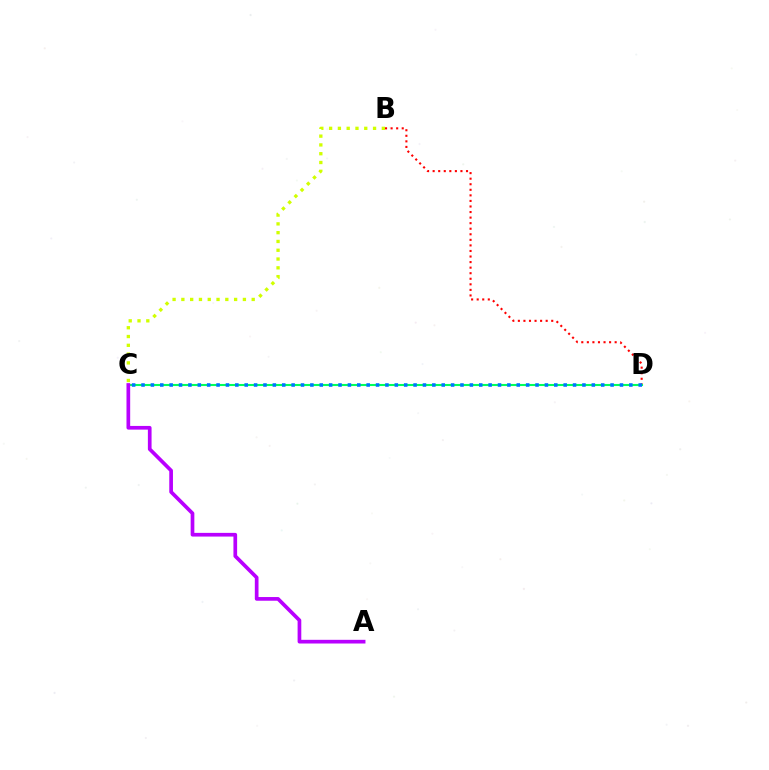{('B', 'D'): [{'color': '#ff0000', 'line_style': 'dotted', 'thickness': 1.51}], ('C', 'D'): [{'color': '#00ff5c', 'line_style': 'solid', 'thickness': 1.51}, {'color': '#0074ff', 'line_style': 'dotted', 'thickness': 2.55}], ('A', 'C'): [{'color': '#b900ff', 'line_style': 'solid', 'thickness': 2.66}], ('B', 'C'): [{'color': '#d1ff00', 'line_style': 'dotted', 'thickness': 2.39}]}